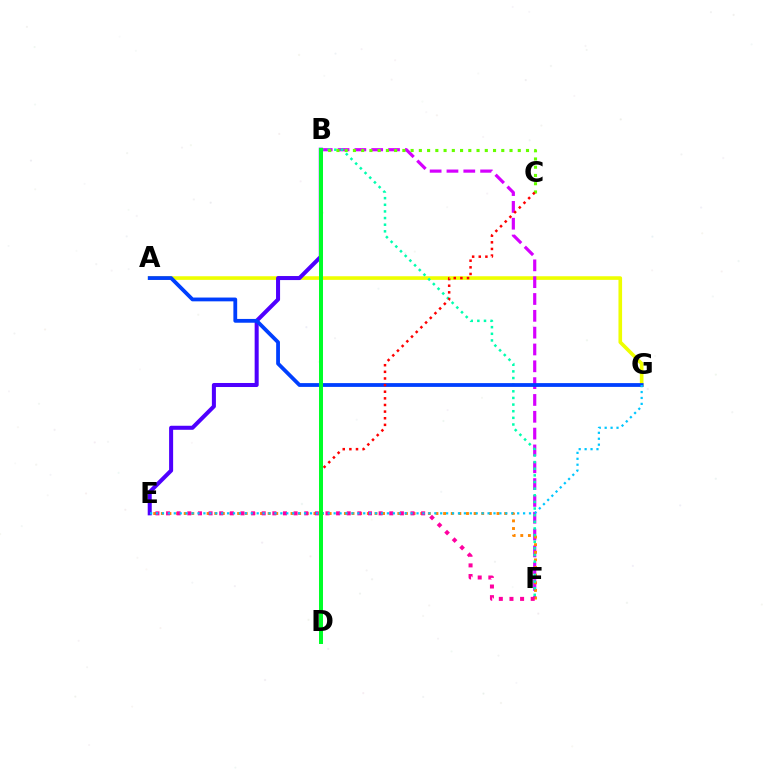{('A', 'G'): [{'color': '#eeff00', 'line_style': 'solid', 'thickness': 2.61}, {'color': '#003fff', 'line_style': 'solid', 'thickness': 2.73}], ('B', 'F'): [{'color': '#d600ff', 'line_style': 'dashed', 'thickness': 2.29}, {'color': '#00ffaf', 'line_style': 'dotted', 'thickness': 1.8}], ('E', 'F'): [{'color': '#ff8800', 'line_style': 'dotted', 'thickness': 2.07}, {'color': '#ff00a0', 'line_style': 'dotted', 'thickness': 2.89}], ('B', 'E'): [{'color': '#4f00ff', 'line_style': 'solid', 'thickness': 2.9}], ('B', 'C'): [{'color': '#66ff00', 'line_style': 'dotted', 'thickness': 2.24}], ('C', 'D'): [{'color': '#ff0000', 'line_style': 'dotted', 'thickness': 1.8}], ('E', 'G'): [{'color': '#00c7ff', 'line_style': 'dotted', 'thickness': 1.61}], ('B', 'D'): [{'color': '#00ff27', 'line_style': 'solid', 'thickness': 2.87}]}